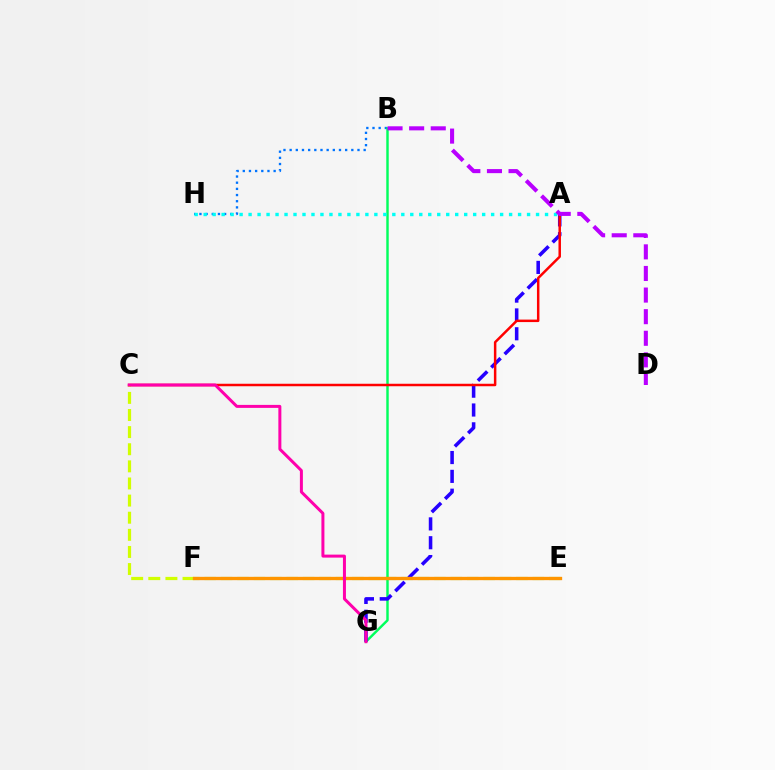{('B', 'H'): [{'color': '#0074ff', 'line_style': 'dotted', 'thickness': 1.68}], ('B', 'G'): [{'color': '#00ff5c', 'line_style': 'solid', 'thickness': 1.76}], ('A', 'G'): [{'color': '#2500ff', 'line_style': 'dashed', 'thickness': 2.56}], ('A', 'H'): [{'color': '#00fff6', 'line_style': 'dotted', 'thickness': 2.44}], ('A', 'C'): [{'color': '#ff0000', 'line_style': 'solid', 'thickness': 1.79}], ('E', 'F'): [{'color': '#3dff00', 'line_style': 'dashed', 'thickness': 2.23}, {'color': '#ff9400', 'line_style': 'solid', 'thickness': 2.39}], ('C', 'F'): [{'color': '#d1ff00', 'line_style': 'dashed', 'thickness': 2.33}], ('C', 'G'): [{'color': '#ff00ac', 'line_style': 'solid', 'thickness': 2.16}], ('B', 'D'): [{'color': '#b900ff', 'line_style': 'dashed', 'thickness': 2.93}]}